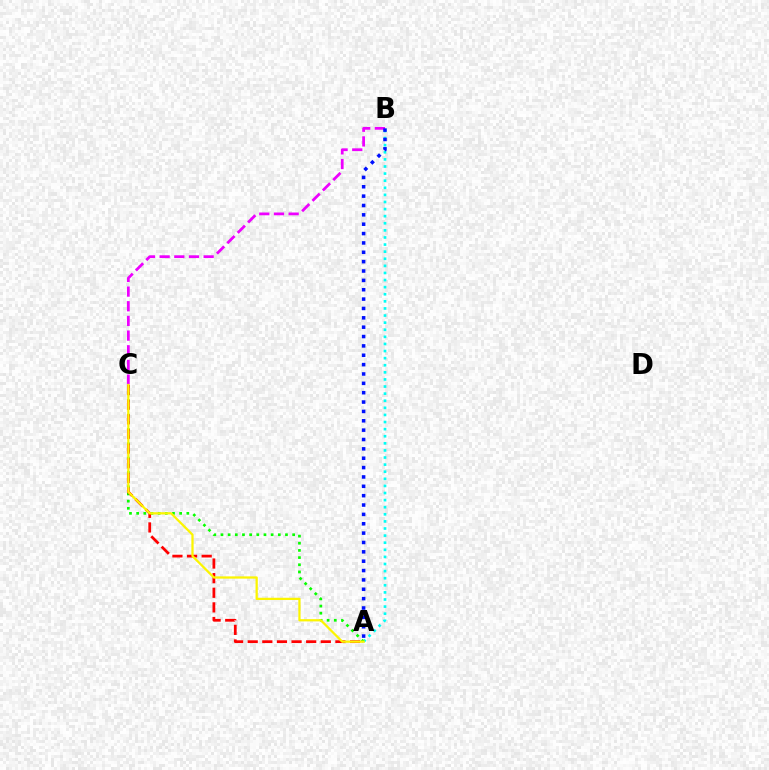{('A', 'B'): [{'color': '#00fff6', 'line_style': 'dotted', 'thickness': 1.93}, {'color': '#0010ff', 'line_style': 'dotted', 'thickness': 2.54}], ('A', 'C'): [{'color': '#08ff00', 'line_style': 'dotted', 'thickness': 1.95}, {'color': '#ff0000', 'line_style': 'dashed', 'thickness': 1.99}, {'color': '#fcf500', 'line_style': 'solid', 'thickness': 1.63}], ('B', 'C'): [{'color': '#ee00ff', 'line_style': 'dashed', 'thickness': 1.99}]}